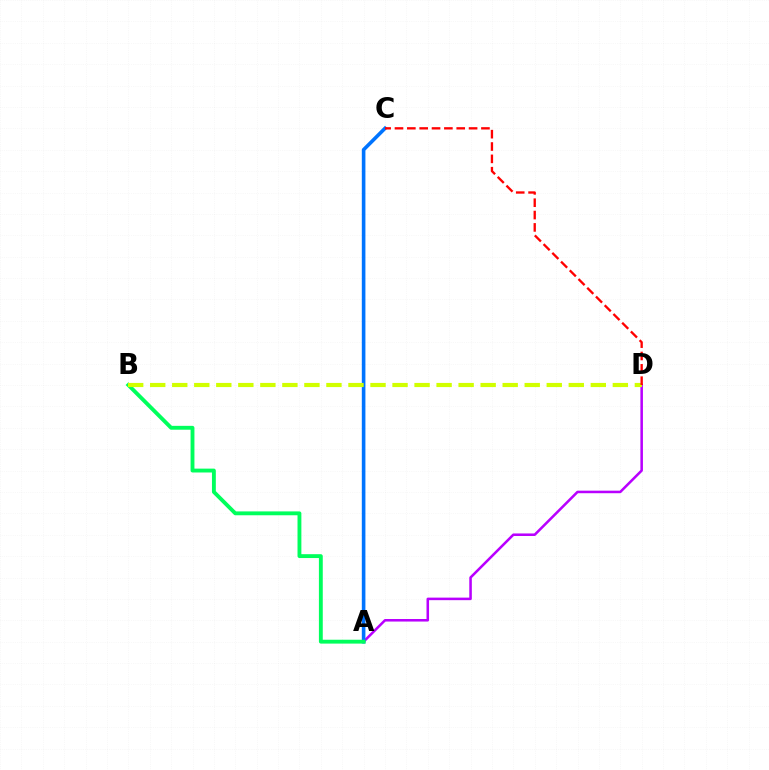{('A', 'D'): [{'color': '#b900ff', 'line_style': 'solid', 'thickness': 1.83}], ('A', 'C'): [{'color': '#0074ff', 'line_style': 'solid', 'thickness': 2.6}], ('A', 'B'): [{'color': '#00ff5c', 'line_style': 'solid', 'thickness': 2.78}], ('B', 'D'): [{'color': '#d1ff00', 'line_style': 'dashed', 'thickness': 2.99}], ('C', 'D'): [{'color': '#ff0000', 'line_style': 'dashed', 'thickness': 1.68}]}